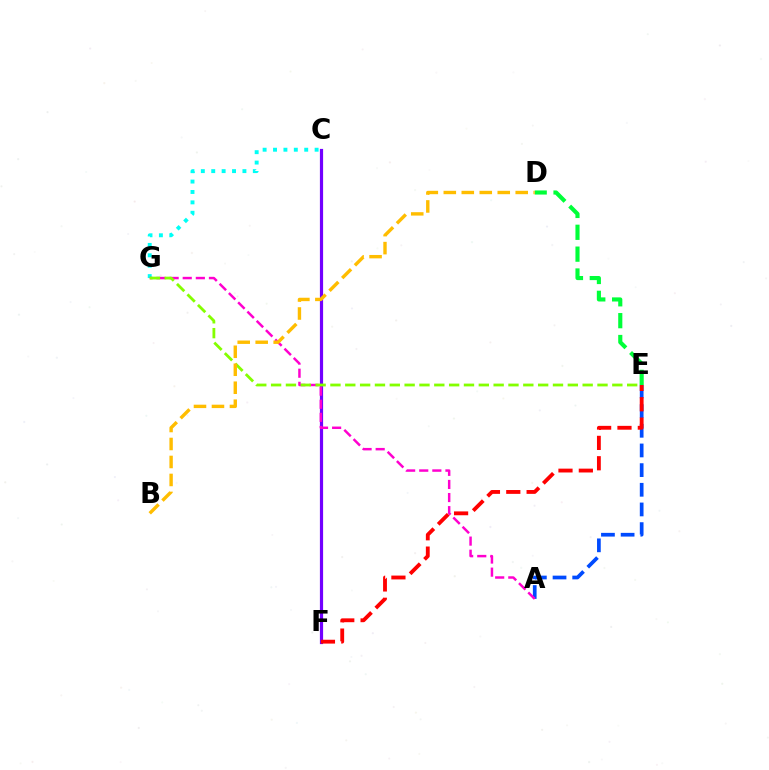{('C', 'F'): [{'color': '#7200ff', 'line_style': 'solid', 'thickness': 2.3}], ('C', 'G'): [{'color': '#00fff6', 'line_style': 'dotted', 'thickness': 2.82}], ('A', 'E'): [{'color': '#004bff', 'line_style': 'dashed', 'thickness': 2.67}], ('D', 'E'): [{'color': '#00ff39', 'line_style': 'dashed', 'thickness': 2.97}], ('A', 'G'): [{'color': '#ff00cf', 'line_style': 'dashed', 'thickness': 1.78}], ('E', 'G'): [{'color': '#84ff00', 'line_style': 'dashed', 'thickness': 2.02}], ('B', 'D'): [{'color': '#ffbd00', 'line_style': 'dashed', 'thickness': 2.44}], ('E', 'F'): [{'color': '#ff0000', 'line_style': 'dashed', 'thickness': 2.77}]}